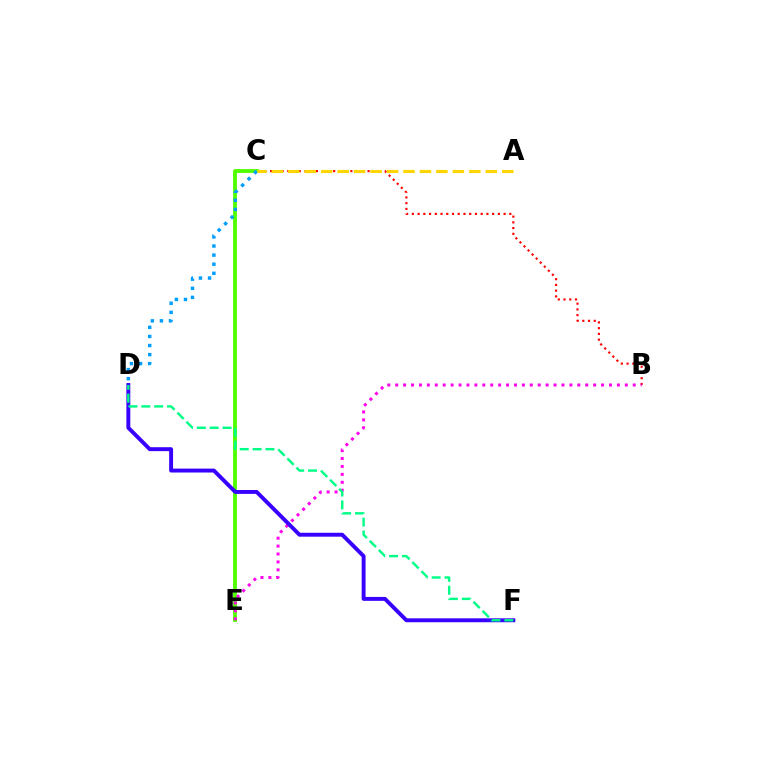{('C', 'E'): [{'color': '#4fff00', 'line_style': 'solid', 'thickness': 2.75}], ('B', 'C'): [{'color': '#ff0000', 'line_style': 'dotted', 'thickness': 1.56}], ('B', 'E'): [{'color': '#ff00ed', 'line_style': 'dotted', 'thickness': 2.15}], ('D', 'F'): [{'color': '#3700ff', 'line_style': 'solid', 'thickness': 2.82}, {'color': '#00ff86', 'line_style': 'dashed', 'thickness': 1.75}], ('C', 'D'): [{'color': '#009eff', 'line_style': 'dotted', 'thickness': 2.47}], ('A', 'C'): [{'color': '#ffd500', 'line_style': 'dashed', 'thickness': 2.24}]}